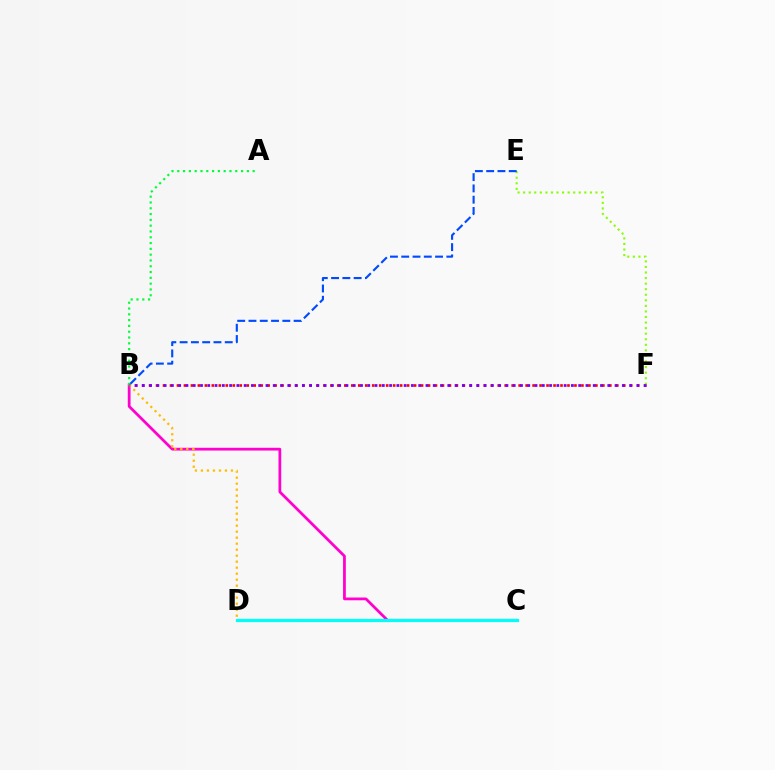{('B', 'C'): [{'color': '#ff00cf', 'line_style': 'solid', 'thickness': 1.99}], ('B', 'F'): [{'color': '#ff0000', 'line_style': 'dotted', 'thickness': 1.89}, {'color': '#7200ff', 'line_style': 'dotted', 'thickness': 1.98}], ('B', 'D'): [{'color': '#ffbd00', 'line_style': 'dotted', 'thickness': 1.63}], ('C', 'D'): [{'color': '#00fff6', 'line_style': 'solid', 'thickness': 2.32}], ('E', 'F'): [{'color': '#84ff00', 'line_style': 'dotted', 'thickness': 1.51}], ('A', 'B'): [{'color': '#00ff39', 'line_style': 'dotted', 'thickness': 1.58}], ('B', 'E'): [{'color': '#004bff', 'line_style': 'dashed', 'thickness': 1.53}]}